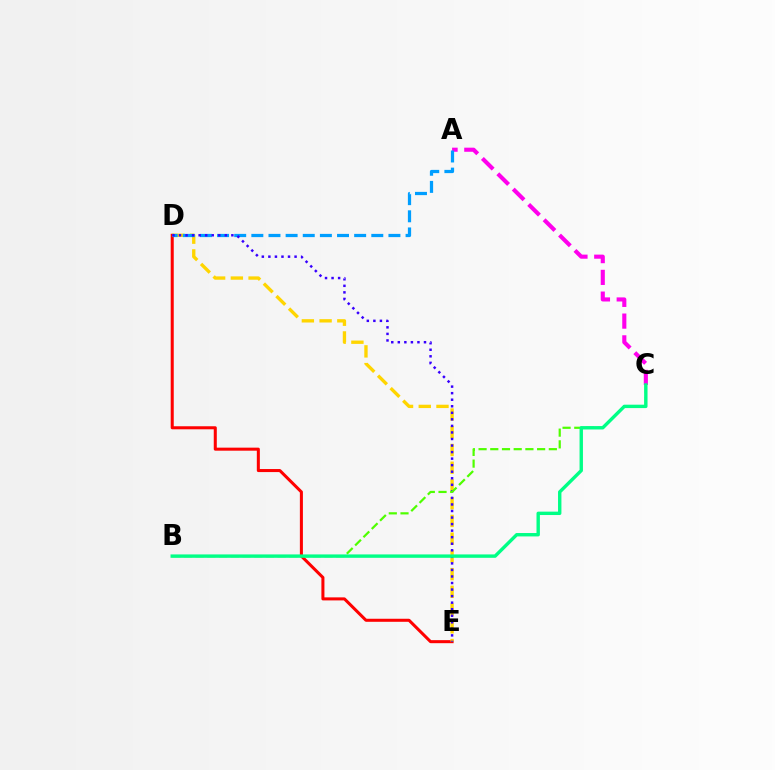{('D', 'E'): [{'color': '#ff0000', 'line_style': 'solid', 'thickness': 2.19}, {'color': '#ffd500', 'line_style': 'dashed', 'thickness': 2.41}, {'color': '#3700ff', 'line_style': 'dotted', 'thickness': 1.78}], ('A', 'C'): [{'color': '#ff00ed', 'line_style': 'dashed', 'thickness': 2.96}], ('A', 'D'): [{'color': '#009eff', 'line_style': 'dashed', 'thickness': 2.33}], ('B', 'C'): [{'color': '#4fff00', 'line_style': 'dashed', 'thickness': 1.59}, {'color': '#00ff86', 'line_style': 'solid', 'thickness': 2.44}]}